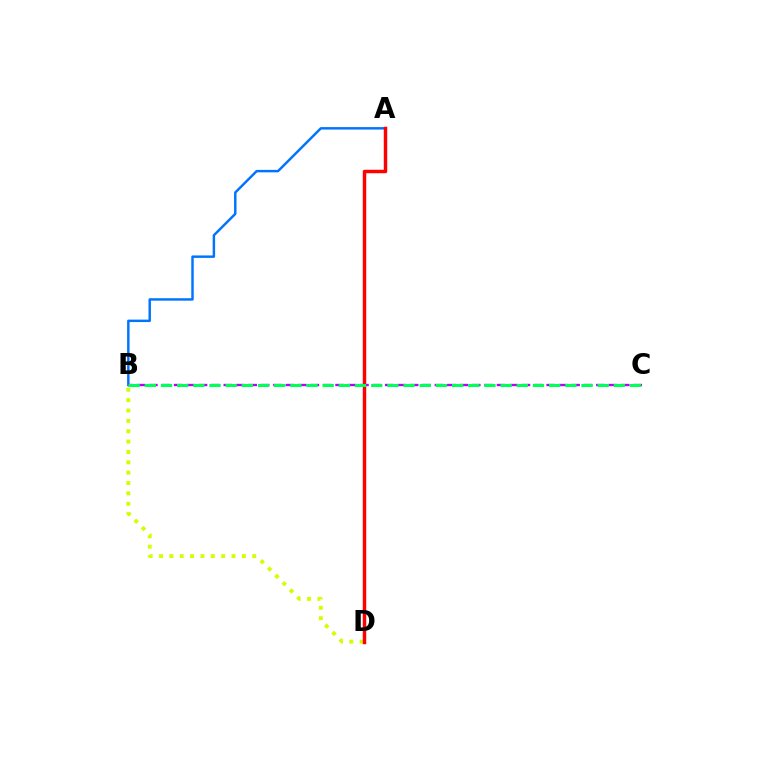{('A', 'B'): [{'color': '#0074ff', 'line_style': 'solid', 'thickness': 1.77}], ('B', 'C'): [{'color': '#b900ff', 'line_style': 'dashed', 'thickness': 1.69}, {'color': '#00ff5c', 'line_style': 'dashed', 'thickness': 2.2}], ('B', 'D'): [{'color': '#d1ff00', 'line_style': 'dotted', 'thickness': 2.81}], ('A', 'D'): [{'color': '#ff0000', 'line_style': 'solid', 'thickness': 2.49}]}